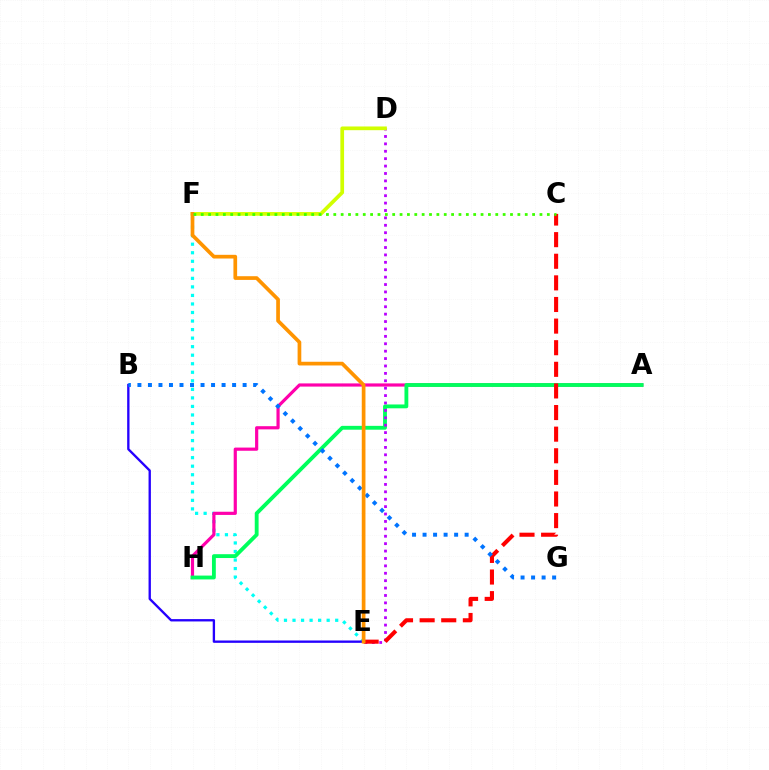{('E', 'F'): [{'color': '#00fff6', 'line_style': 'dotted', 'thickness': 2.32}, {'color': '#ff9400', 'line_style': 'solid', 'thickness': 2.66}], ('A', 'H'): [{'color': '#ff00ac', 'line_style': 'solid', 'thickness': 2.29}, {'color': '#00ff5c', 'line_style': 'solid', 'thickness': 2.77}], ('D', 'E'): [{'color': '#b900ff', 'line_style': 'dotted', 'thickness': 2.01}], ('B', 'E'): [{'color': '#2500ff', 'line_style': 'solid', 'thickness': 1.69}], ('D', 'F'): [{'color': '#d1ff00', 'line_style': 'solid', 'thickness': 2.67}], ('C', 'E'): [{'color': '#ff0000', 'line_style': 'dashed', 'thickness': 2.94}], ('B', 'G'): [{'color': '#0074ff', 'line_style': 'dotted', 'thickness': 2.86}], ('C', 'F'): [{'color': '#3dff00', 'line_style': 'dotted', 'thickness': 2.0}]}